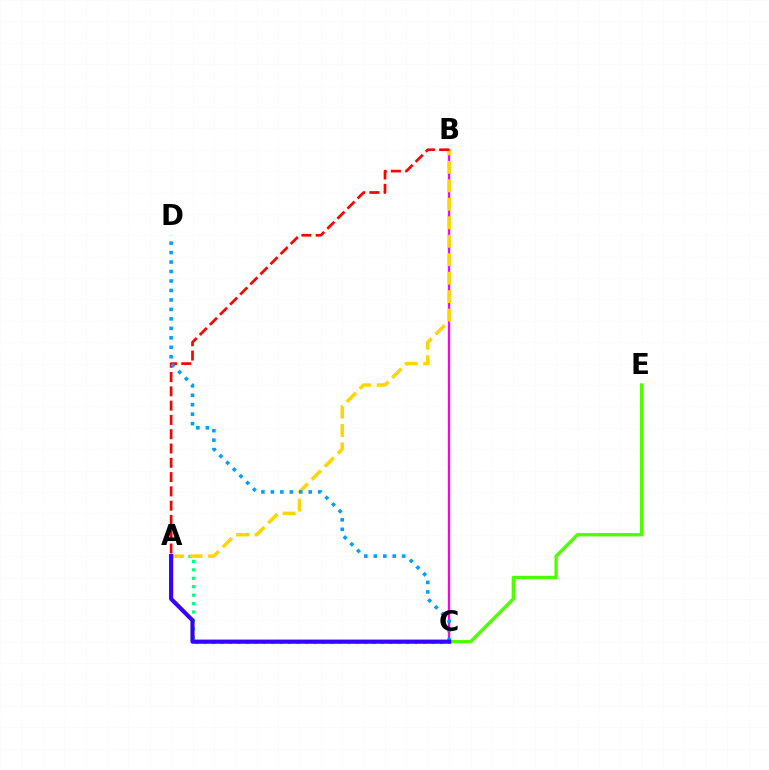{('A', 'C'): [{'color': '#00ff86', 'line_style': 'dotted', 'thickness': 2.29}, {'color': '#3700ff', 'line_style': 'solid', 'thickness': 2.99}], ('B', 'C'): [{'color': '#ff00ed', 'line_style': 'solid', 'thickness': 1.67}], ('A', 'B'): [{'color': '#ffd500', 'line_style': 'dashed', 'thickness': 2.51}, {'color': '#ff0000', 'line_style': 'dashed', 'thickness': 1.94}], ('C', 'D'): [{'color': '#009eff', 'line_style': 'dotted', 'thickness': 2.57}], ('C', 'E'): [{'color': '#4fff00', 'line_style': 'solid', 'thickness': 2.42}]}